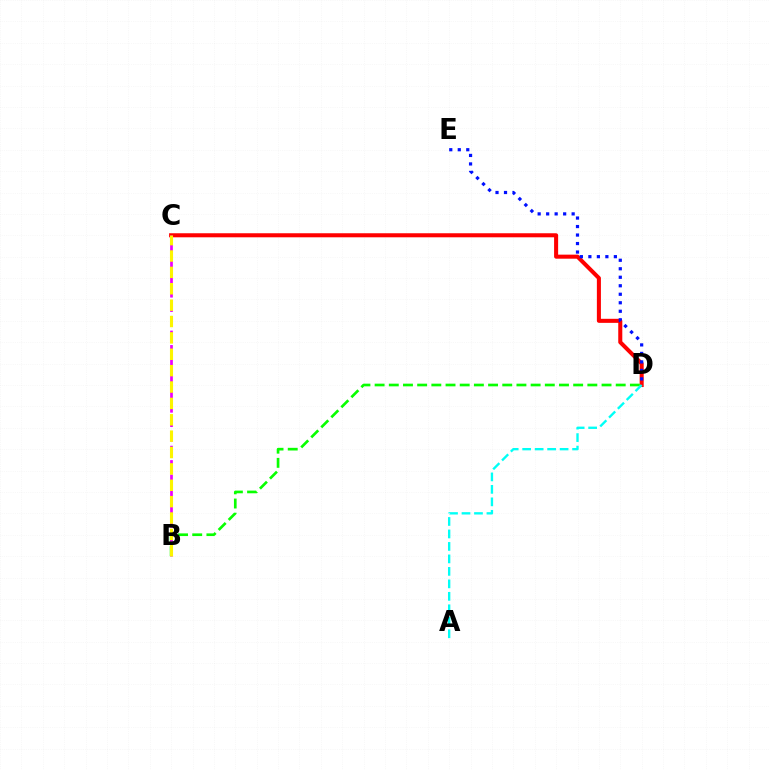{('C', 'D'): [{'color': '#ff0000', 'line_style': 'solid', 'thickness': 2.91}], ('B', 'D'): [{'color': '#08ff00', 'line_style': 'dashed', 'thickness': 1.93}], ('B', 'C'): [{'color': '#ee00ff', 'line_style': 'dashed', 'thickness': 1.95}, {'color': '#fcf500', 'line_style': 'dashed', 'thickness': 2.22}], ('D', 'E'): [{'color': '#0010ff', 'line_style': 'dotted', 'thickness': 2.31}], ('A', 'D'): [{'color': '#00fff6', 'line_style': 'dashed', 'thickness': 1.7}]}